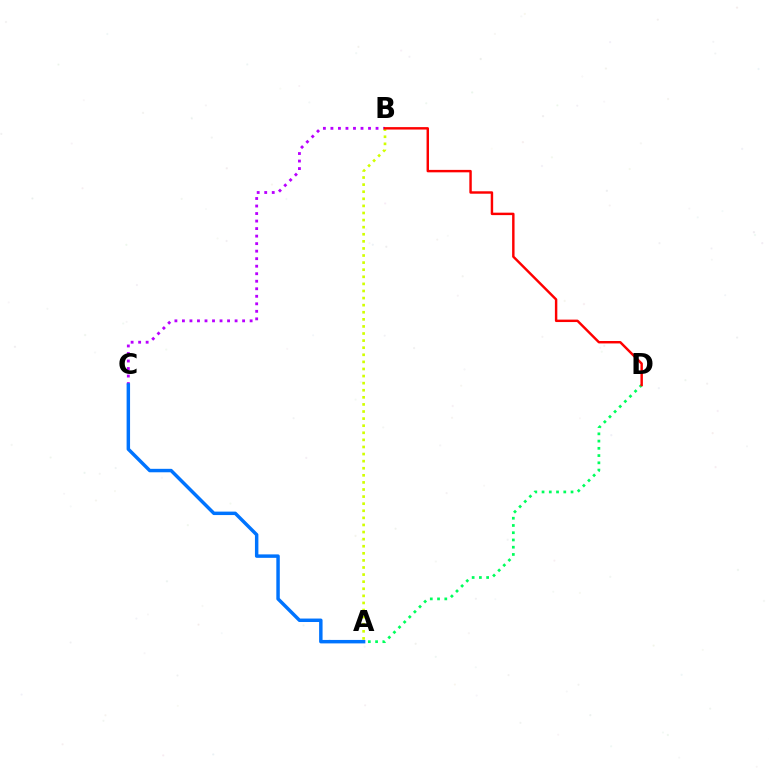{('B', 'C'): [{'color': '#b900ff', 'line_style': 'dotted', 'thickness': 2.04}], ('A', 'D'): [{'color': '#00ff5c', 'line_style': 'dotted', 'thickness': 1.97}], ('A', 'C'): [{'color': '#0074ff', 'line_style': 'solid', 'thickness': 2.49}], ('A', 'B'): [{'color': '#d1ff00', 'line_style': 'dotted', 'thickness': 1.93}], ('B', 'D'): [{'color': '#ff0000', 'line_style': 'solid', 'thickness': 1.75}]}